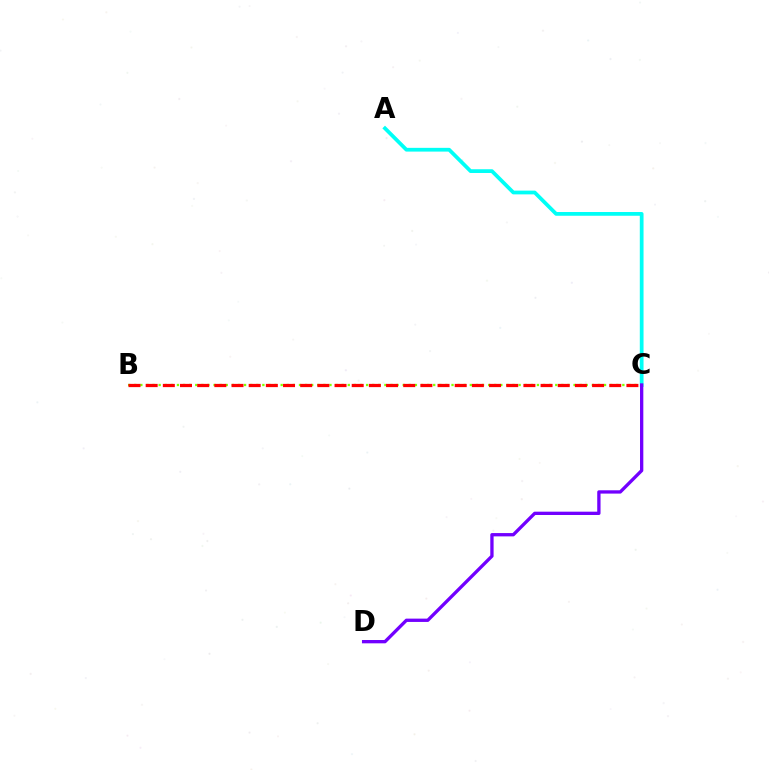{('B', 'C'): [{'color': '#84ff00', 'line_style': 'dotted', 'thickness': 1.66}, {'color': '#ff0000', 'line_style': 'dashed', 'thickness': 2.33}], ('A', 'C'): [{'color': '#00fff6', 'line_style': 'solid', 'thickness': 2.7}], ('C', 'D'): [{'color': '#7200ff', 'line_style': 'solid', 'thickness': 2.38}]}